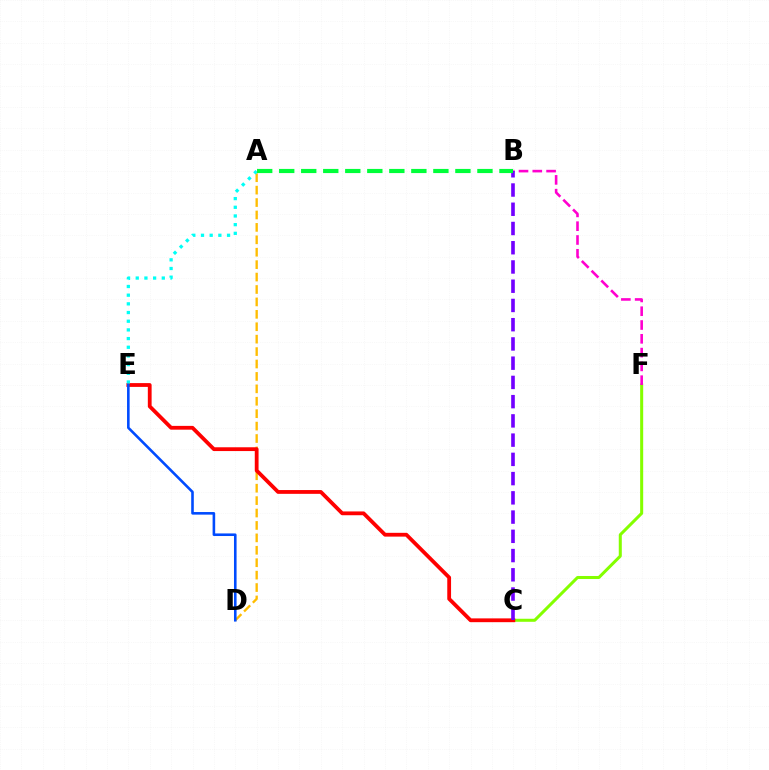{('C', 'F'): [{'color': '#84ff00', 'line_style': 'solid', 'thickness': 2.18}], ('A', 'D'): [{'color': '#ffbd00', 'line_style': 'dashed', 'thickness': 1.69}], ('C', 'E'): [{'color': '#ff0000', 'line_style': 'solid', 'thickness': 2.73}], ('A', 'E'): [{'color': '#00fff6', 'line_style': 'dotted', 'thickness': 2.36}], ('B', 'F'): [{'color': '#ff00cf', 'line_style': 'dashed', 'thickness': 1.87}], ('B', 'C'): [{'color': '#7200ff', 'line_style': 'dashed', 'thickness': 2.61}], ('A', 'B'): [{'color': '#00ff39', 'line_style': 'dashed', 'thickness': 2.99}], ('D', 'E'): [{'color': '#004bff', 'line_style': 'solid', 'thickness': 1.87}]}